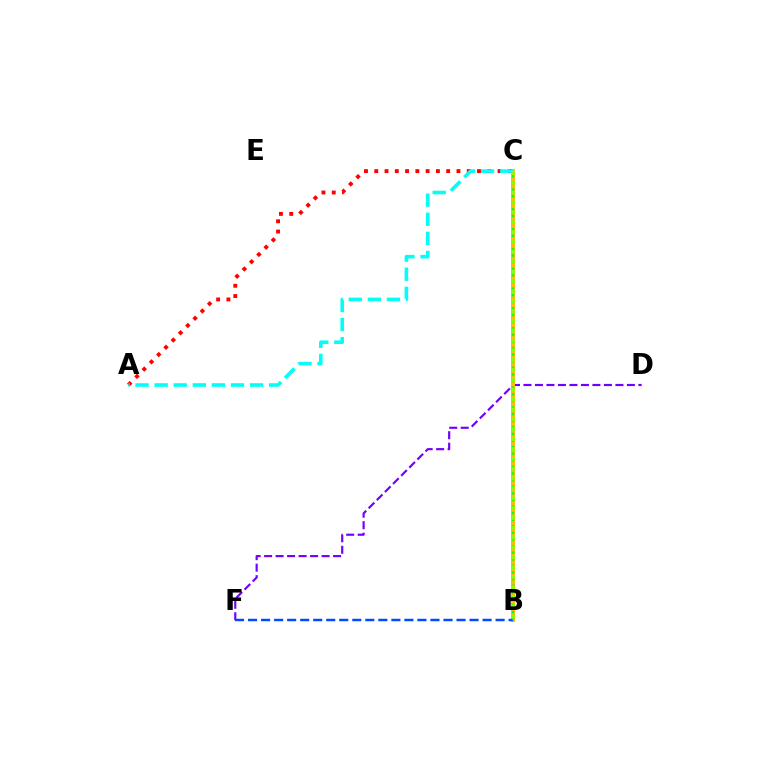{('D', 'F'): [{'color': '#7200ff', 'line_style': 'dashed', 'thickness': 1.56}], ('B', 'C'): [{'color': '#ff00cf', 'line_style': 'dotted', 'thickness': 1.89}, {'color': '#ffbd00', 'line_style': 'solid', 'thickness': 2.88}, {'color': '#00ff39', 'line_style': 'dotted', 'thickness': 1.79}, {'color': '#84ff00', 'line_style': 'dotted', 'thickness': 2.68}], ('A', 'C'): [{'color': '#ff0000', 'line_style': 'dotted', 'thickness': 2.79}, {'color': '#00fff6', 'line_style': 'dashed', 'thickness': 2.59}], ('B', 'F'): [{'color': '#004bff', 'line_style': 'dashed', 'thickness': 1.77}]}